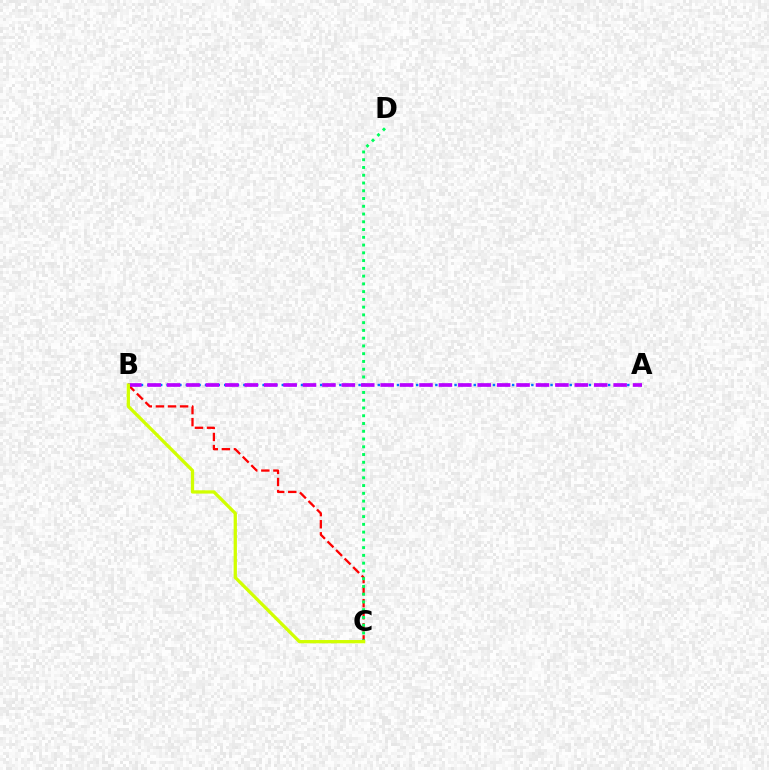{('A', 'B'): [{'color': '#0074ff', 'line_style': 'dotted', 'thickness': 1.74}, {'color': '#b900ff', 'line_style': 'dashed', 'thickness': 2.64}], ('B', 'C'): [{'color': '#ff0000', 'line_style': 'dashed', 'thickness': 1.64}, {'color': '#d1ff00', 'line_style': 'solid', 'thickness': 2.36}], ('C', 'D'): [{'color': '#00ff5c', 'line_style': 'dotted', 'thickness': 2.11}]}